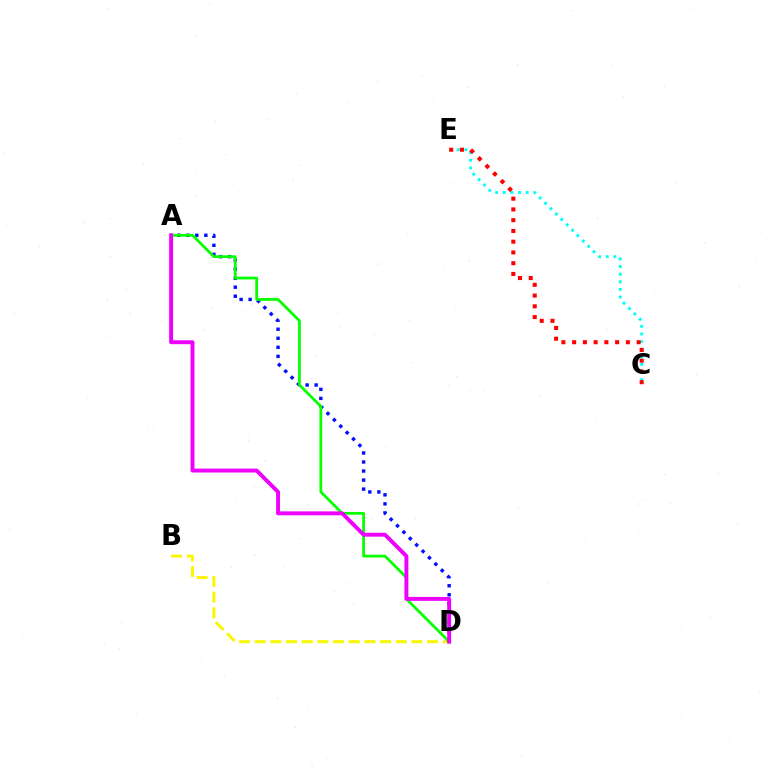{('B', 'D'): [{'color': '#fcf500', 'line_style': 'dashed', 'thickness': 2.13}], ('A', 'D'): [{'color': '#0010ff', 'line_style': 'dotted', 'thickness': 2.46}, {'color': '#08ff00', 'line_style': 'solid', 'thickness': 1.99}, {'color': '#ee00ff', 'line_style': 'solid', 'thickness': 2.83}], ('C', 'E'): [{'color': '#00fff6', 'line_style': 'dotted', 'thickness': 2.07}, {'color': '#ff0000', 'line_style': 'dotted', 'thickness': 2.92}]}